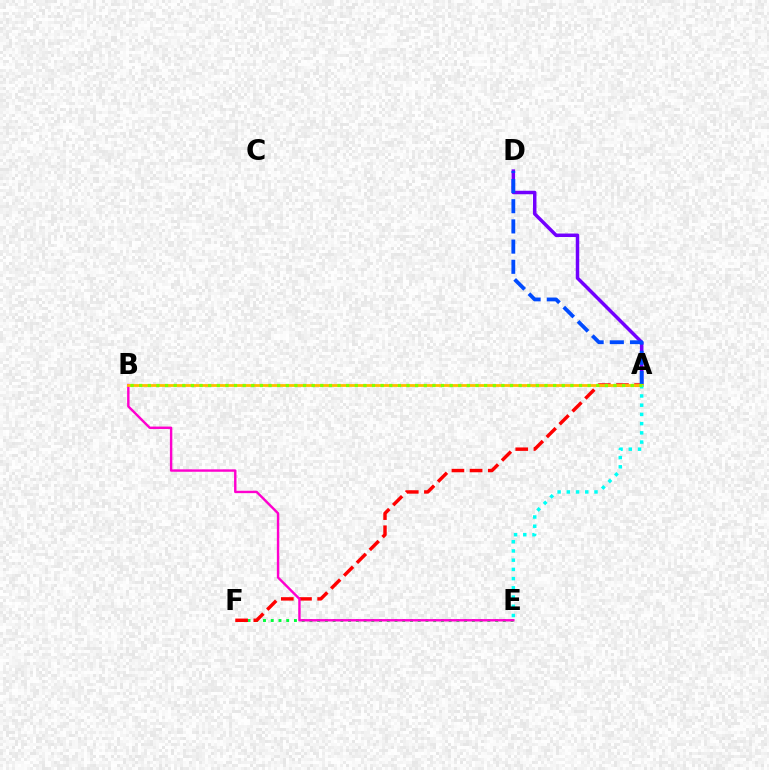{('A', 'D'): [{'color': '#7200ff', 'line_style': 'solid', 'thickness': 2.51}, {'color': '#004bff', 'line_style': 'dashed', 'thickness': 2.74}], ('E', 'F'): [{'color': '#00ff39', 'line_style': 'dotted', 'thickness': 2.1}], ('A', 'F'): [{'color': '#ff0000', 'line_style': 'dashed', 'thickness': 2.47}], ('B', 'E'): [{'color': '#ff00cf', 'line_style': 'solid', 'thickness': 1.74}], ('A', 'B'): [{'color': '#ffbd00', 'line_style': 'solid', 'thickness': 2.02}, {'color': '#84ff00', 'line_style': 'dotted', 'thickness': 2.34}], ('A', 'E'): [{'color': '#00fff6', 'line_style': 'dotted', 'thickness': 2.51}]}